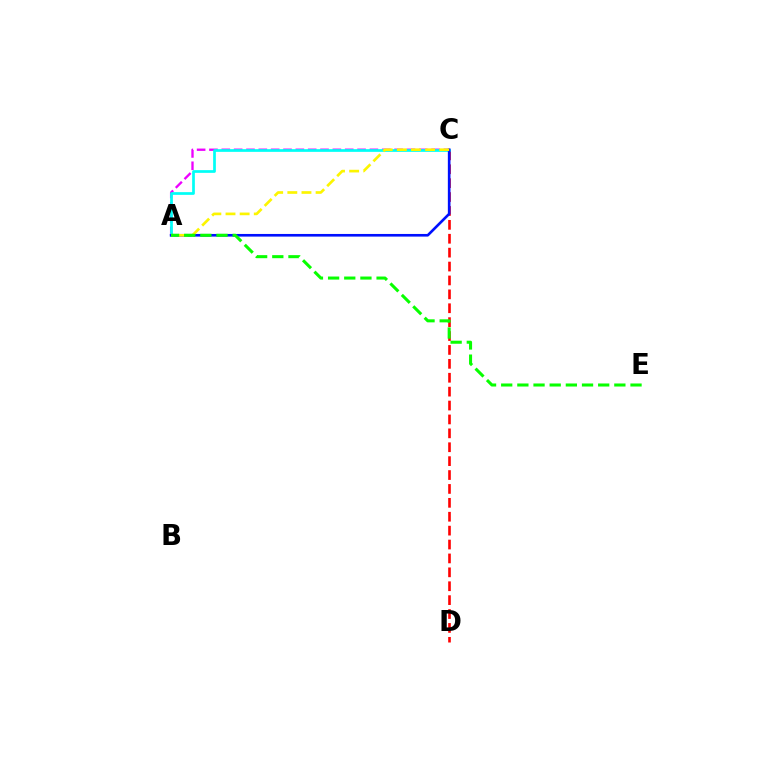{('A', 'C'): [{'color': '#ee00ff', 'line_style': 'dashed', 'thickness': 1.68}, {'color': '#00fff6', 'line_style': 'solid', 'thickness': 1.95}, {'color': '#0010ff', 'line_style': 'solid', 'thickness': 1.9}, {'color': '#fcf500', 'line_style': 'dashed', 'thickness': 1.92}], ('C', 'D'): [{'color': '#ff0000', 'line_style': 'dashed', 'thickness': 1.89}], ('A', 'E'): [{'color': '#08ff00', 'line_style': 'dashed', 'thickness': 2.2}]}